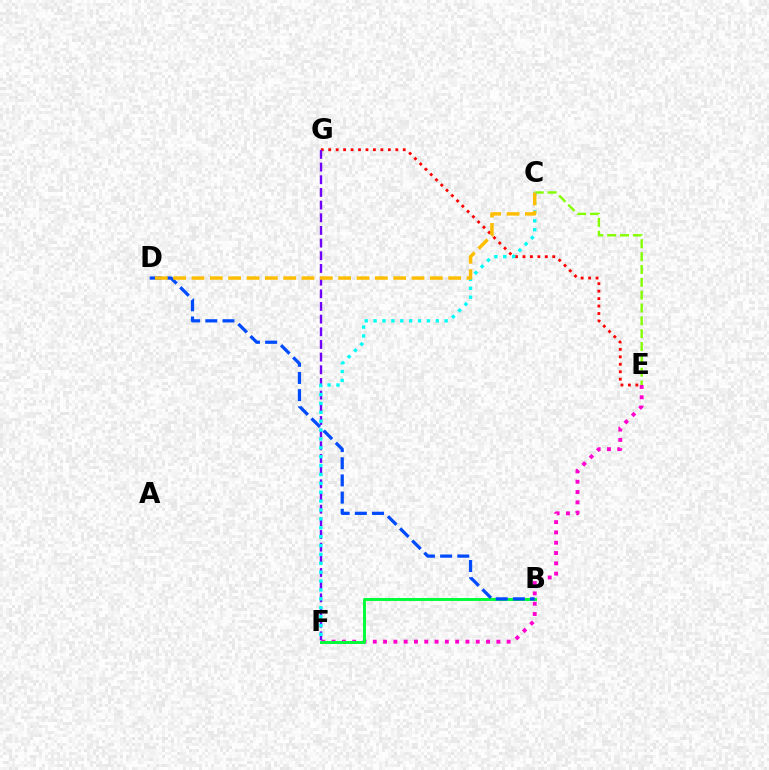{('E', 'G'): [{'color': '#ff0000', 'line_style': 'dotted', 'thickness': 2.03}], ('E', 'F'): [{'color': '#ff00cf', 'line_style': 'dotted', 'thickness': 2.8}], ('B', 'F'): [{'color': '#00ff39', 'line_style': 'solid', 'thickness': 2.12}], ('F', 'G'): [{'color': '#7200ff', 'line_style': 'dashed', 'thickness': 1.72}], ('B', 'D'): [{'color': '#004bff', 'line_style': 'dashed', 'thickness': 2.33}], ('C', 'E'): [{'color': '#84ff00', 'line_style': 'dashed', 'thickness': 1.74}], ('C', 'F'): [{'color': '#00fff6', 'line_style': 'dotted', 'thickness': 2.41}], ('C', 'D'): [{'color': '#ffbd00', 'line_style': 'dashed', 'thickness': 2.49}]}